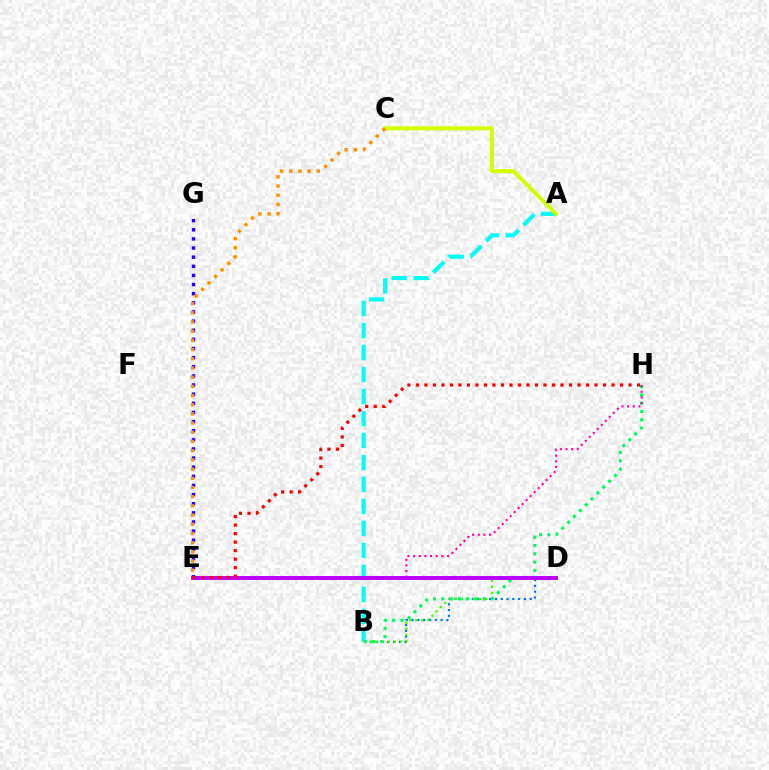{('E', 'G'): [{'color': '#2500ff', 'line_style': 'dotted', 'thickness': 2.48}], ('A', 'B'): [{'color': '#00fff6', 'line_style': 'dashed', 'thickness': 2.99}], ('A', 'C'): [{'color': '#d1ff00', 'line_style': 'solid', 'thickness': 2.88}], ('B', 'D'): [{'color': '#0074ff', 'line_style': 'dotted', 'thickness': 1.57}, {'color': '#3dff00', 'line_style': 'dotted', 'thickness': 1.65}], ('B', 'H'): [{'color': '#00ff5c', 'line_style': 'dotted', 'thickness': 2.25}], ('E', 'H'): [{'color': '#ff00ac', 'line_style': 'dotted', 'thickness': 1.54}, {'color': '#ff0000', 'line_style': 'dotted', 'thickness': 2.31}], ('D', 'E'): [{'color': '#b900ff', 'line_style': 'solid', 'thickness': 2.82}], ('C', 'E'): [{'color': '#ff9400', 'line_style': 'dotted', 'thickness': 2.5}]}